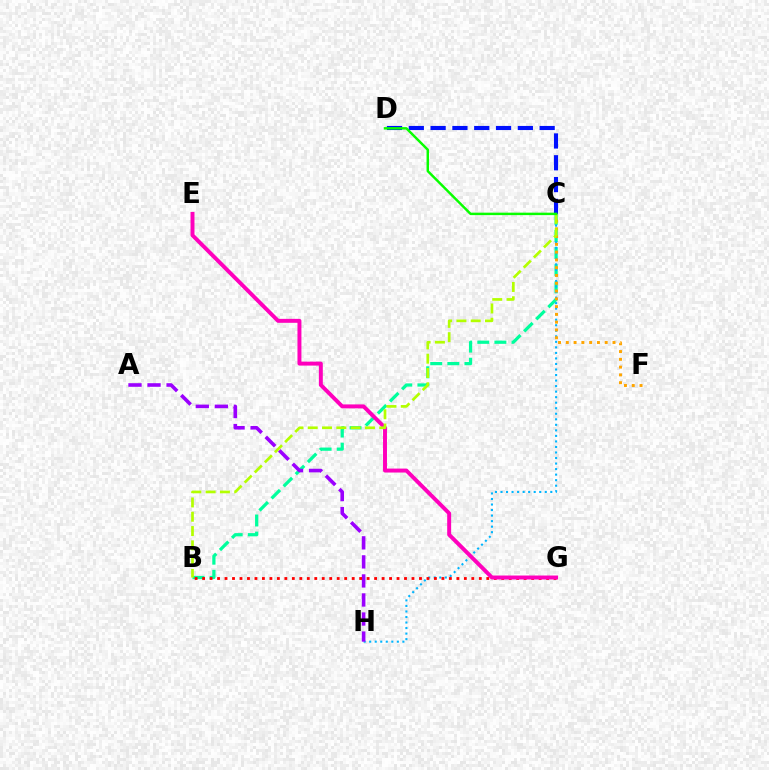{('B', 'C'): [{'color': '#00ff9d', 'line_style': 'dashed', 'thickness': 2.32}, {'color': '#b3ff00', 'line_style': 'dashed', 'thickness': 1.94}], ('C', 'H'): [{'color': '#00b5ff', 'line_style': 'dotted', 'thickness': 1.5}], ('C', 'D'): [{'color': '#0010ff', 'line_style': 'dashed', 'thickness': 2.96}, {'color': '#08ff00', 'line_style': 'solid', 'thickness': 1.77}], ('A', 'H'): [{'color': '#9b00ff', 'line_style': 'dashed', 'thickness': 2.59}], ('B', 'G'): [{'color': '#ff0000', 'line_style': 'dotted', 'thickness': 2.03}], ('C', 'F'): [{'color': '#ffa500', 'line_style': 'dotted', 'thickness': 2.11}], ('E', 'G'): [{'color': '#ff00bd', 'line_style': 'solid', 'thickness': 2.84}]}